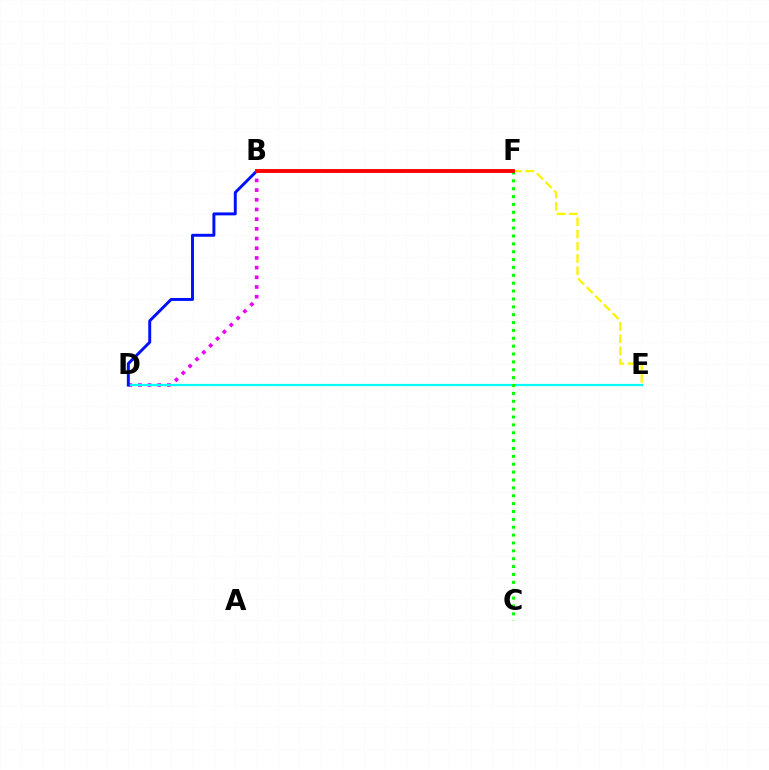{('B', 'D'): [{'color': '#ee00ff', 'line_style': 'dotted', 'thickness': 2.63}, {'color': '#0010ff', 'line_style': 'solid', 'thickness': 2.12}], ('E', 'F'): [{'color': '#fcf500', 'line_style': 'dashed', 'thickness': 1.66}], ('D', 'E'): [{'color': '#00fff6', 'line_style': 'solid', 'thickness': 1.6}], ('C', 'F'): [{'color': '#08ff00', 'line_style': 'dotted', 'thickness': 2.14}], ('B', 'F'): [{'color': '#ff0000', 'line_style': 'solid', 'thickness': 2.76}]}